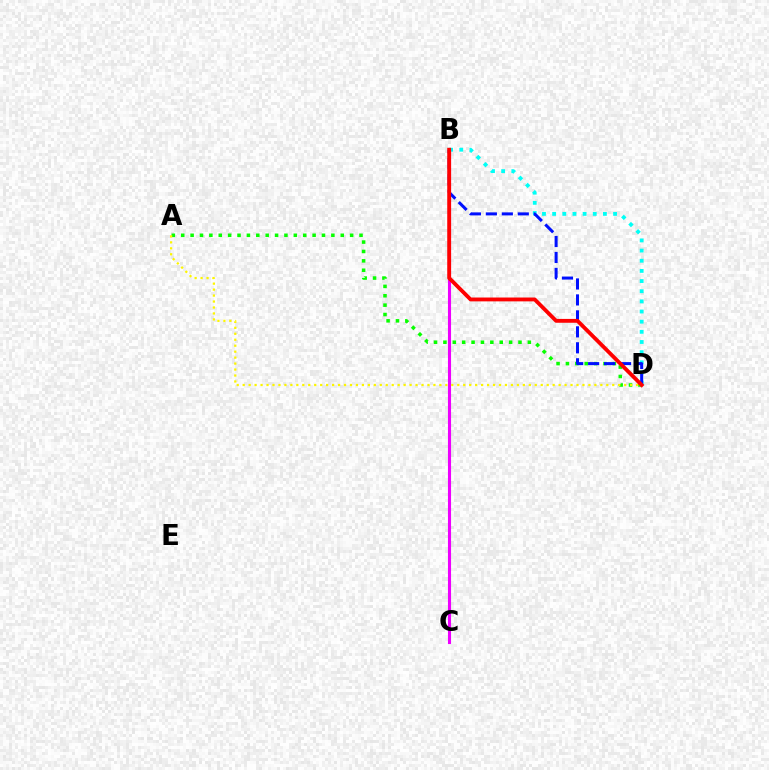{('B', 'D'): [{'color': '#00fff6', 'line_style': 'dotted', 'thickness': 2.76}, {'color': '#0010ff', 'line_style': 'dashed', 'thickness': 2.17}, {'color': '#ff0000', 'line_style': 'solid', 'thickness': 2.77}], ('B', 'C'): [{'color': '#ee00ff', 'line_style': 'solid', 'thickness': 2.23}], ('A', 'D'): [{'color': '#08ff00', 'line_style': 'dotted', 'thickness': 2.55}, {'color': '#fcf500', 'line_style': 'dotted', 'thickness': 1.62}]}